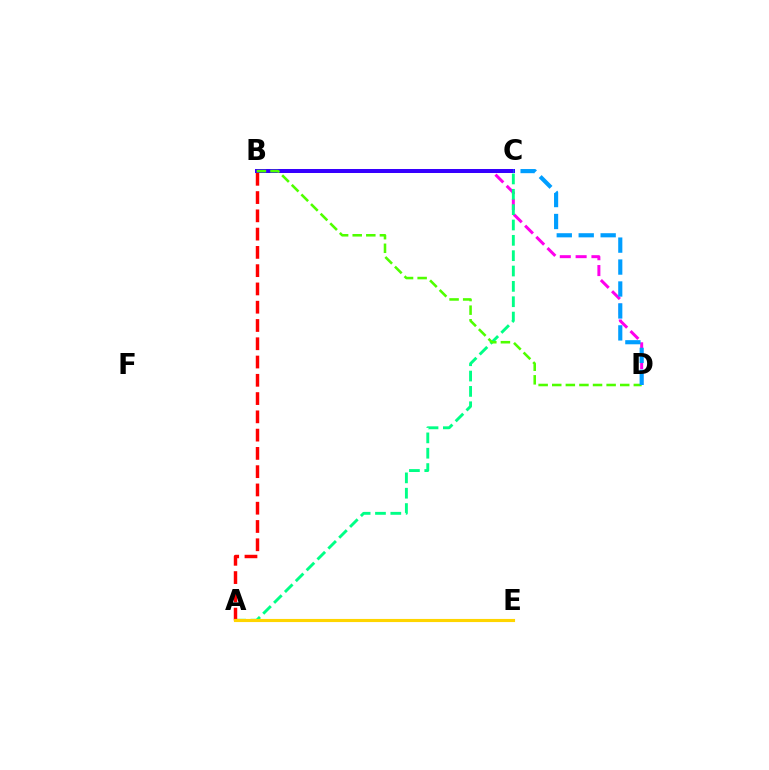{('B', 'D'): [{'color': '#ff00ed', 'line_style': 'dashed', 'thickness': 2.15}, {'color': '#4fff00', 'line_style': 'dashed', 'thickness': 1.85}], ('A', 'C'): [{'color': '#00ff86', 'line_style': 'dashed', 'thickness': 2.08}], ('A', 'B'): [{'color': '#ff0000', 'line_style': 'dashed', 'thickness': 2.48}], ('B', 'C'): [{'color': '#3700ff', 'line_style': 'solid', 'thickness': 2.88}], ('A', 'E'): [{'color': '#ffd500', 'line_style': 'solid', 'thickness': 2.25}], ('C', 'D'): [{'color': '#009eff', 'line_style': 'dashed', 'thickness': 2.98}]}